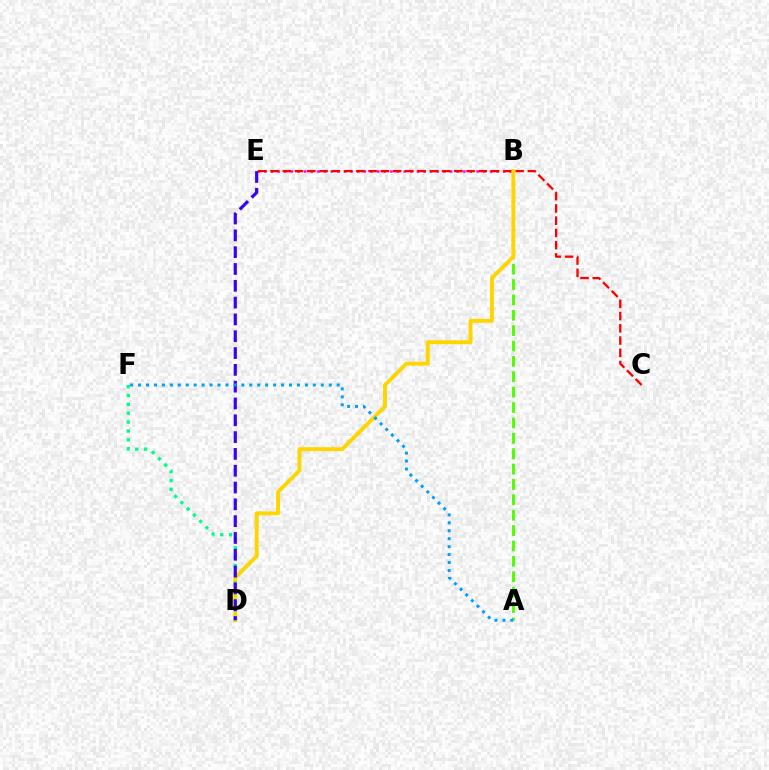{('A', 'B'): [{'color': '#4fff00', 'line_style': 'dashed', 'thickness': 2.09}], ('B', 'E'): [{'color': '#ff00ed', 'line_style': 'dotted', 'thickness': 1.8}], ('C', 'E'): [{'color': '#ff0000', 'line_style': 'dashed', 'thickness': 1.66}], ('B', 'D'): [{'color': '#ffd500', 'line_style': 'solid', 'thickness': 2.81}], ('D', 'F'): [{'color': '#00ff86', 'line_style': 'dotted', 'thickness': 2.41}], ('D', 'E'): [{'color': '#3700ff', 'line_style': 'dashed', 'thickness': 2.28}], ('A', 'F'): [{'color': '#009eff', 'line_style': 'dotted', 'thickness': 2.16}]}